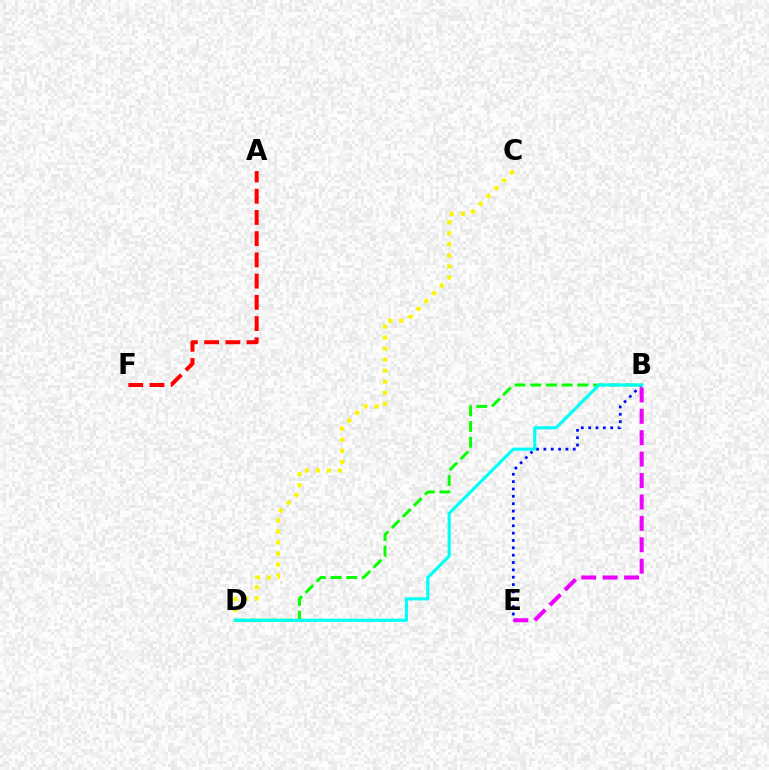{('A', 'F'): [{'color': '#ff0000', 'line_style': 'dashed', 'thickness': 2.88}], ('B', 'E'): [{'color': '#0010ff', 'line_style': 'dotted', 'thickness': 2.0}, {'color': '#ee00ff', 'line_style': 'dashed', 'thickness': 2.91}], ('C', 'D'): [{'color': '#fcf500', 'line_style': 'dotted', 'thickness': 3.0}], ('B', 'D'): [{'color': '#08ff00', 'line_style': 'dashed', 'thickness': 2.13}, {'color': '#00fff6', 'line_style': 'solid', 'thickness': 2.26}]}